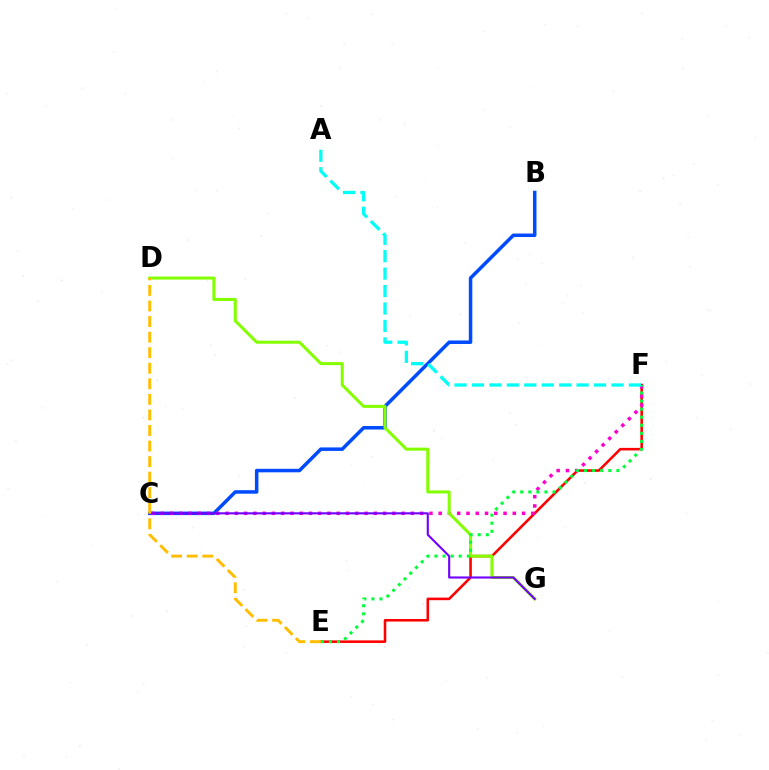{('E', 'F'): [{'color': '#ff0000', 'line_style': 'solid', 'thickness': 1.85}, {'color': '#00ff39', 'line_style': 'dotted', 'thickness': 2.2}], ('B', 'C'): [{'color': '#004bff', 'line_style': 'solid', 'thickness': 2.53}], ('C', 'F'): [{'color': '#ff00cf', 'line_style': 'dotted', 'thickness': 2.52}], ('D', 'G'): [{'color': '#84ff00', 'line_style': 'solid', 'thickness': 2.19}], ('C', 'G'): [{'color': '#7200ff', 'line_style': 'solid', 'thickness': 1.52}], ('D', 'E'): [{'color': '#ffbd00', 'line_style': 'dashed', 'thickness': 2.11}], ('A', 'F'): [{'color': '#00fff6', 'line_style': 'dashed', 'thickness': 2.37}]}